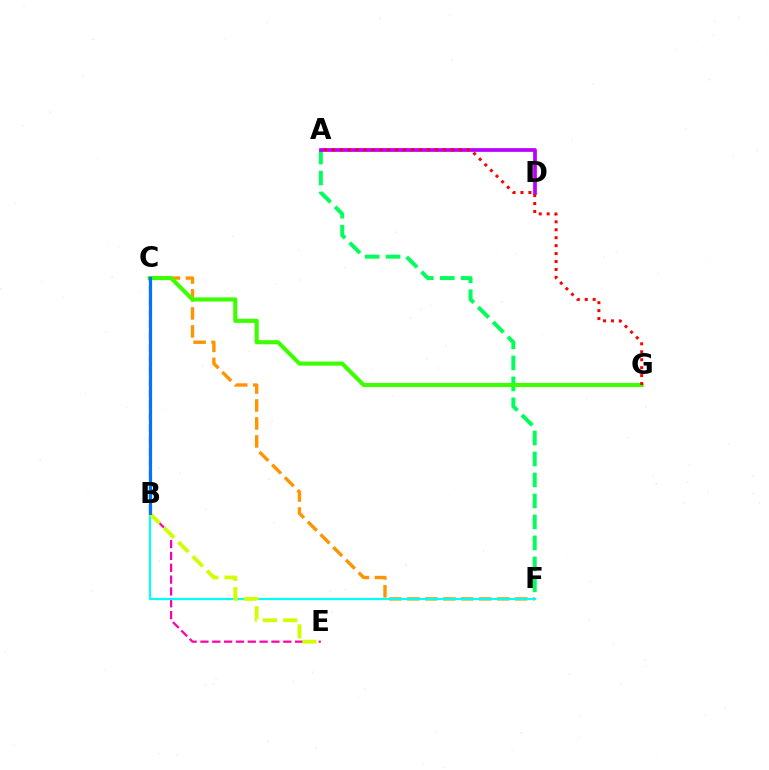{('B', 'E'): [{'color': '#ff00ac', 'line_style': 'dashed', 'thickness': 1.61}, {'color': '#d1ff00', 'line_style': 'dashed', 'thickness': 2.75}], ('C', 'F'): [{'color': '#ff9400', 'line_style': 'dashed', 'thickness': 2.44}], ('A', 'F'): [{'color': '#00ff5c', 'line_style': 'dashed', 'thickness': 2.85}], ('C', 'G'): [{'color': '#3dff00', 'line_style': 'solid', 'thickness': 2.96}], ('A', 'D'): [{'color': '#b900ff', 'line_style': 'solid', 'thickness': 2.69}], ('B', 'F'): [{'color': '#00fff6', 'line_style': 'solid', 'thickness': 1.56}], ('A', 'G'): [{'color': '#ff0000', 'line_style': 'dotted', 'thickness': 2.16}], ('B', 'C'): [{'color': '#2500ff', 'line_style': 'dashed', 'thickness': 1.57}, {'color': '#0074ff', 'line_style': 'solid', 'thickness': 2.3}]}